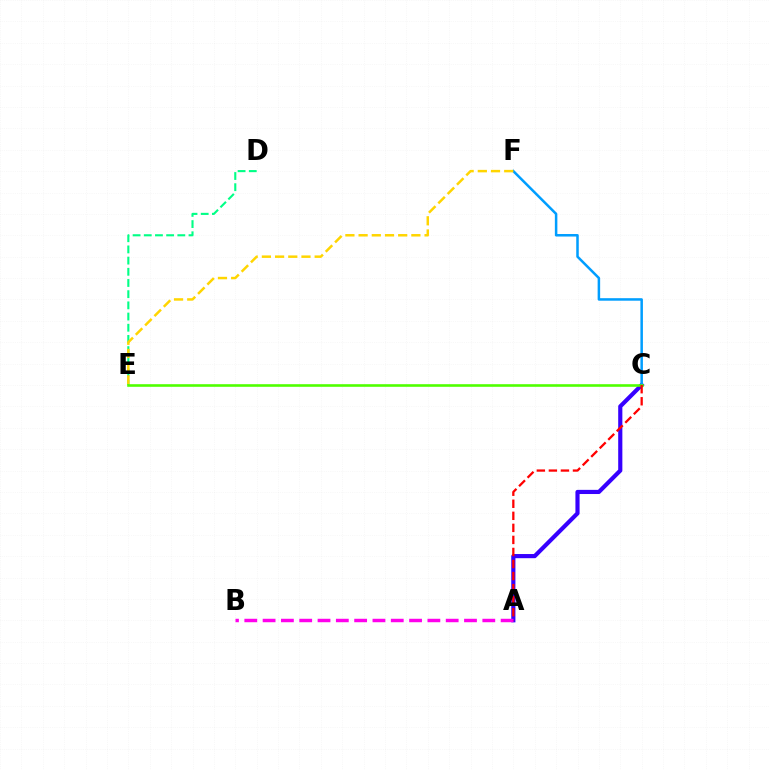{('D', 'E'): [{'color': '#00ff86', 'line_style': 'dashed', 'thickness': 1.52}], ('A', 'C'): [{'color': '#3700ff', 'line_style': 'solid', 'thickness': 2.99}, {'color': '#ff0000', 'line_style': 'dashed', 'thickness': 1.64}], ('C', 'F'): [{'color': '#009eff', 'line_style': 'solid', 'thickness': 1.81}], ('E', 'F'): [{'color': '#ffd500', 'line_style': 'dashed', 'thickness': 1.79}], ('A', 'B'): [{'color': '#ff00ed', 'line_style': 'dashed', 'thickness': 2.49}], ('C', 'E'): [{'color': '#4fff00', 'line_style': 'solid', 'thickness': 1.88}]}